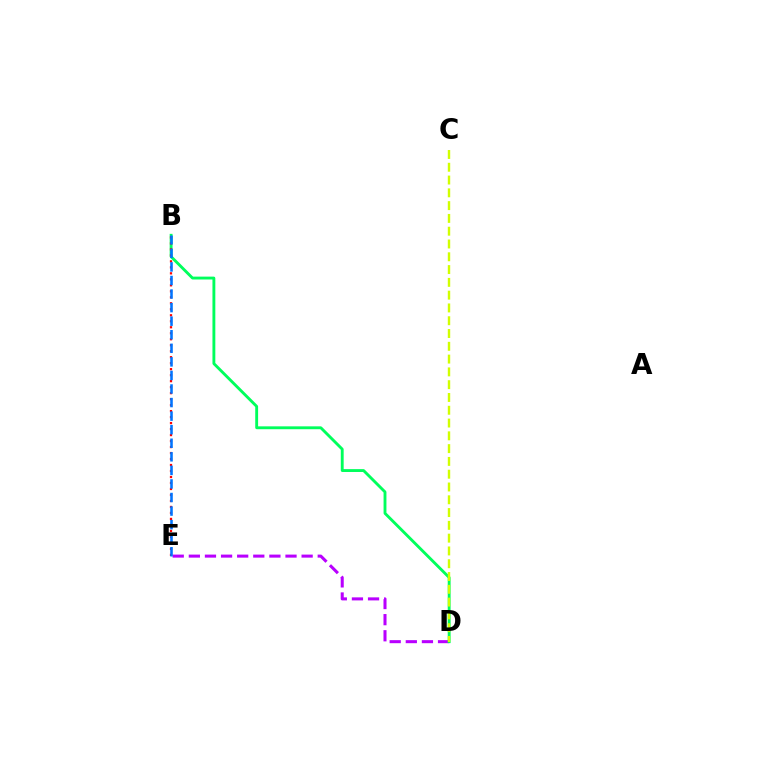{('D', 'E'): [{'color': '#b900ff', 'line_style': 'dashed', 'thickness': 2.19}], ('B', 'D'): [{'color': '#00ff5c', 'line_style': 'solid', 'thickness': 2.07}], ('C', 'D'): [{'color': '#d1ff00', 'line_style': 'dashed', 'thickness': 1.74}], ('B', 'E'): [{'color': '#ff0000', 'line_style': 'dotted', 'thickness': 1.63}, {'color': '#0074ff', 'line_style': 'dashed', 'thickness': 1.84}]}